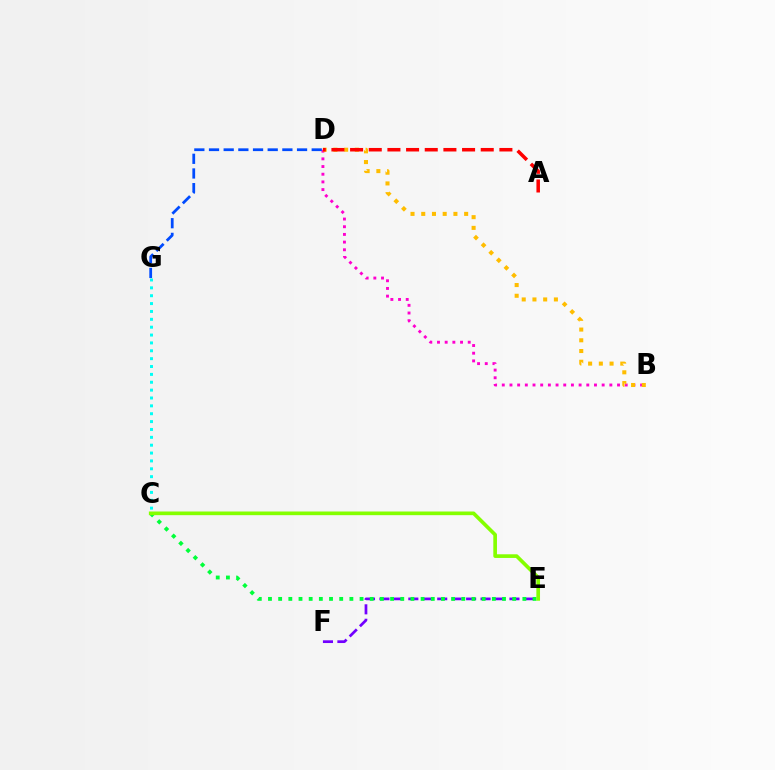{('B', 'D'): [{'color': '#ff00cf', 'line_style': 'dotted', 'thickness': 2.09}, {'color': '#ffbd00', 'line_style': 'dotted', 'thickness': 2.91}], ('E', 'F'): [{'color': '#7200ff', 'line_style': 'dashed', 'thickness': 1.96}], ('D', 'G'): [{'color': '#004bff', 'line_style': 'dashed', 'thickness': 1.99}], ('C', 'E'): [{'color': '#00ff39', 'line_style': 'dotted', 'thickness': 2.76}, {'color': '#84ff00', 'line_style': 'solid', 'thickness': 2.64}], ('A', 'D'): [{'color': '#ff0000', 'line_style': 'dashed', 'thickness': 2.54}], ('C', 'G'): [{'color': '#00fff6', 'line_style': 'dotted', 'thickness': 2.14}]}